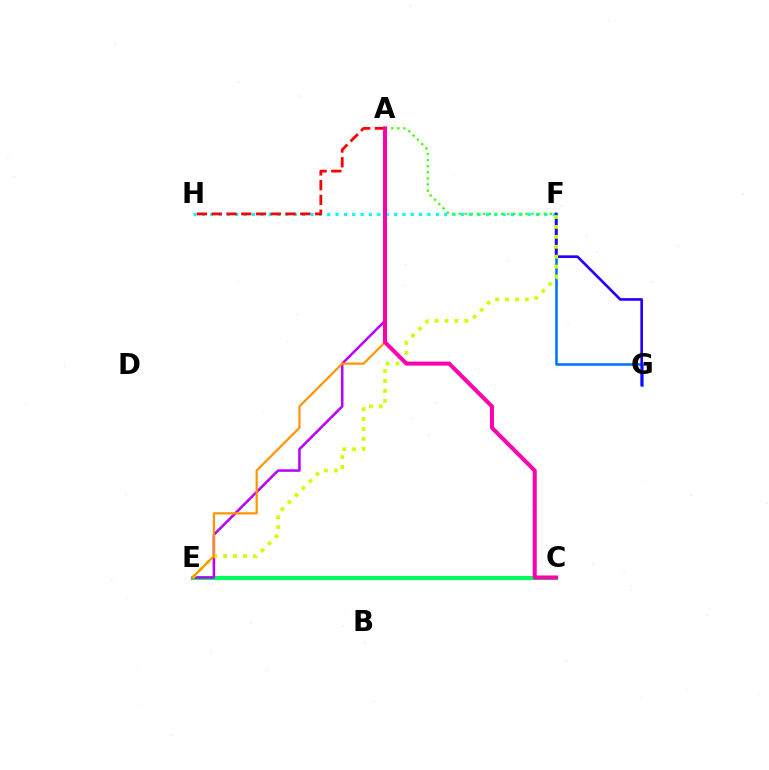{('F', 'G'): [{'color': '#0074ff', 'line_style': 'solid', 'thickness': 1.85}, {'color': '#2500ff', 'line_style': 'solid', 'thickness': 1.91}], ('C', 'E'): [{'color': '#00ff5c', 'line_style': 'solid', 'thickness': 2.96}], ('F', 'H'): [{'color': '#00fff6', 'line_style': 'dotted', 'thickness': 2.27}], ('A', 'E'): [{'color': '#b900ff', 'line_style': 'solid', 'thickness': 1.82}, {'color': '#ff9400', 'line_style': 'solid', 'thickness': 1.59}], ('A', 'F'): [{'color': '#3dff00', 'line_style': 'dotted', 'thickness': 1.65}], ('E', 'F'): [{'color': '#d1ff00', 'line_style': 'dotted', 'thickness': 2.69}], ('A', 'H'): [{'color': '#ff0000', 'line_style': 'dashed', 'thickness': 2.0}], ('A', 'C'): [{'color': '#ff00ac', 'line_style': 'solid', 'thickness': 2.89}]}